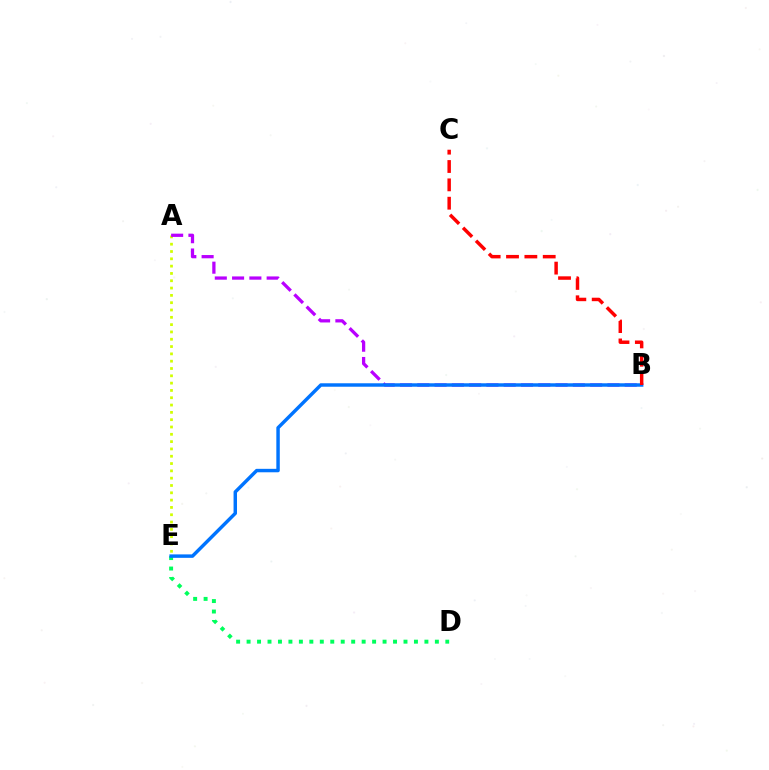{('A', 'E'): [{'color': '#d1ff00', 'line_style': 'dotted', 'thickness': 1.99}], ('A', 'B'): [{'color': '#b900ff', 'line_style': 'dashed', 'thickness': 2.35}], ('D', 'E'): [{'color': '#00ff5c', 'line_style': 'dotted', 'thickness': 2.84}], ('B', 'E'): [{'color': '#0074ff', 'line_style': 'solid', 'thickness': 2.48}], ('B', 'C'): [{'color': '#ff0000', 'line_style': 'dashed', 'thickness': 2.49}]}